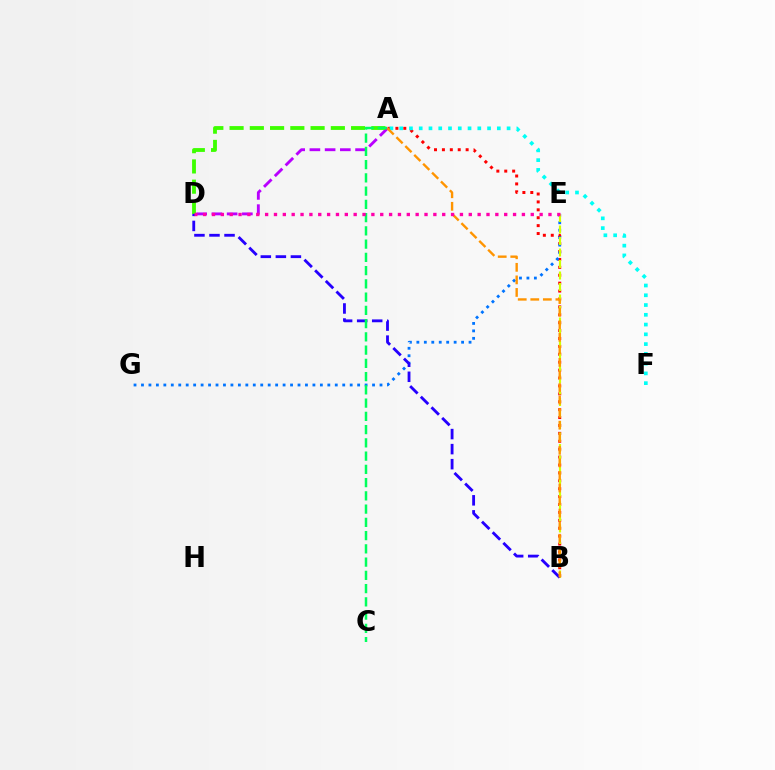{('A', 'D'): [{'color': '#b900ff', 'line_style': 'dashed', 'thickness': 2.07}, {'color': '#3dff00', 'line_style': 'dashed', 'thickness': 2.75}], ('A', 'B'): [{'color': '#ff0000', 'line_style': 'dotted', 'thickness': 2.15}, {'color': '#ff9400', 'line_style': 'dashed', 'thickness': 1.71}], ('E', 'G'): [{'color': '#0074ff', 'line_style': 'dotted', 'thickness': 2.03}], ('B', 'E'): [{'color': '#d1ff00', 'line_style': 'dashed', 'thickness': 1.56}], ('B', 'D'): [{'color': '#2500ff', 'line_style': 'dashed', 'thickness': 2.04}], ('A', 'F'): [{'color': '#00fff6', 'line_style': 'dotted', 'thickness': 2.65}], ('A', 'C'): [{'color': '#00ff5c', 'line_style': 'dashed', 'thickness': 1.8}], ('D', 'E'): [{'color': '#ff00ac', 'line_style': 'dotted', 'thickness': 2.41}]}